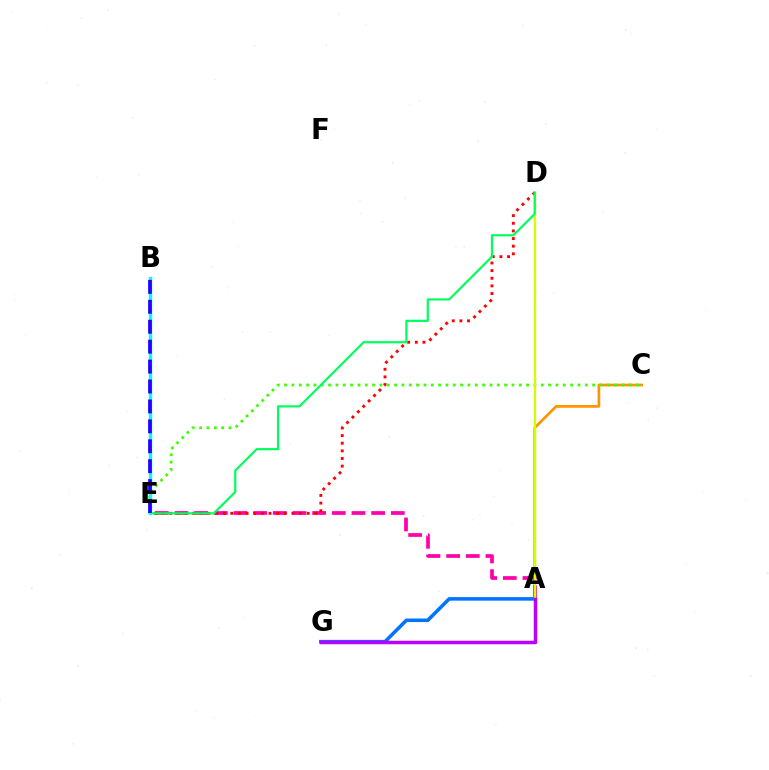{('A', 'C'): [{'color': '#ff9400', 'line_style': 'solid', 'thickness': 1.95}], ('A', 'G'): [{'color': '#0074ff', 'line_style': 'solid', 'thickness': 2.56}, {'color': '#b900ff', 'line_style': 'solid', 'thickness': 2.51}], ('C', 'E'): [{'color': '#3dff00', 'line_style': 'dotted', 'thickness': 1.99}], ('A', 'E'): [{'color': '#ff00ac', 'line_style': 'dashed', 'thickness': 2.67}], ('D', 'E'): [{'color': '#ff0000', 'line_style': 'dotted', 'thickness': 2.08}, {'color': '#00ff5c', 'line_style': 'solid', 'thickness': 1.58}], ('A', 'D'): [{'color': '#d1ff00', 'line_style': 'solid', 'thickness': 1.68}], ('B', 'E'): [{'color': '#00fff6', 'line_style': 'solid', 'thickness': 2.42}, {'color': '#2500ff', 'line_style': 'dashed', 'thickness': 2.71}]}